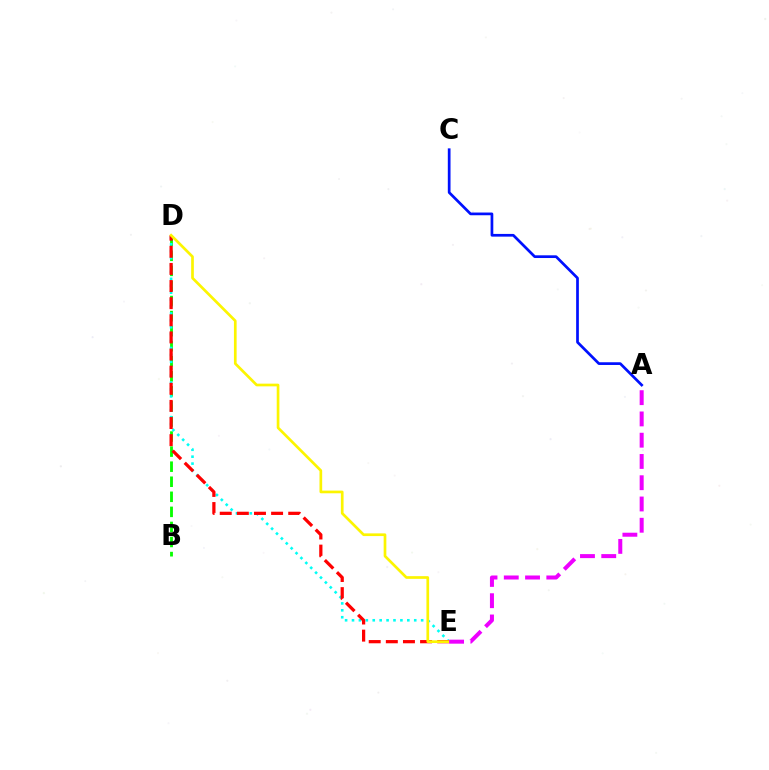{('B', 'D'): [{'color': '#08ff00', 'line_style': 'dashed', 'thickness': 2.05}], ('A', 'C'): [{'color': '#0010ff', 'line_style': 'solid', 'thickness': 1.95}], ('D', 'E'): [{'color': '#00fff6', 'line_style': 'dotted', 'thickness': 1.88}, {'color': '#ff0000', 'line_style': 'dashed', 'thickness': 2.33}, {'color': '#fcf500', 'line_style': 'solid', 'thickness': 1.94}], ('A', 'E'): [{'color': '#ee00ff', 'line_style': 'dashed', 'thickness': 2.89}]}